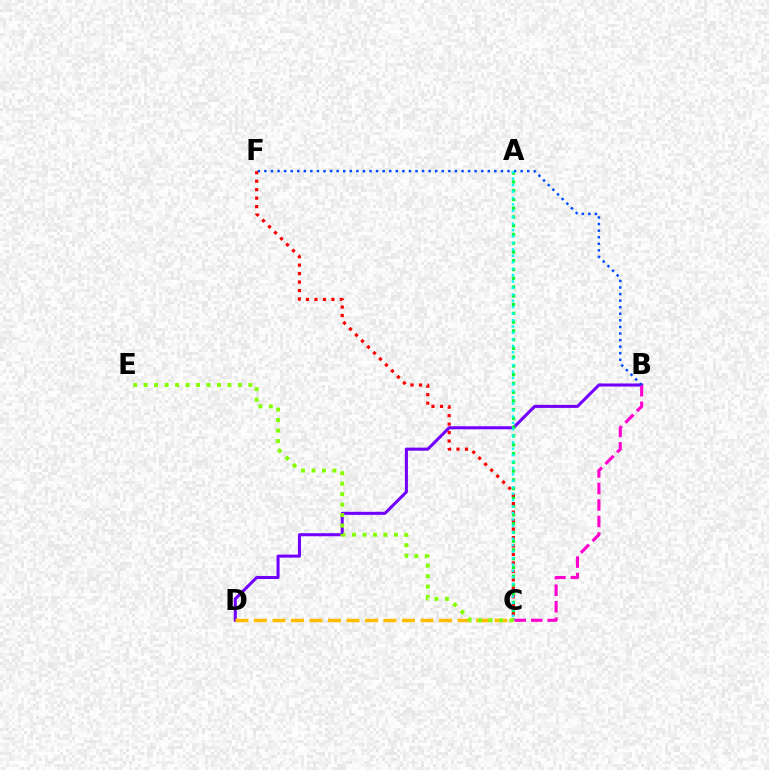{('B', 'D'): [{'color': '#7200ff', 'line_style': 'solid', 'thickness': 2.19}], ('A', 'C'): [{'color': '#00ff39', 'line_style': 'dotted', 'thickness': 2.38}, {'color': '#00fff6', 'line_style': 'dotted', 'thickness': 1.75}], ('B', 'C'): [{'color': '#ff00cf', 'line_style': 'dashed', 'thickness': 2.24}], ('C', 'D'): [{'color': '#ffbd00', 'line_style': 'dashed', 'thickness': 2.51}], ('B', 'F'): [{'color': '#004bff', 'line_style': 'dotted', 'thickness': 1.79}], ('C', 'F'): [{'color': '#ff0000', 'line_style': 'dotted', 'thickness': 2.3}], ('C', 'E'): [{'color': '#84ff00', 'line_style': 'dotted', 'thickness': 2.85}]}